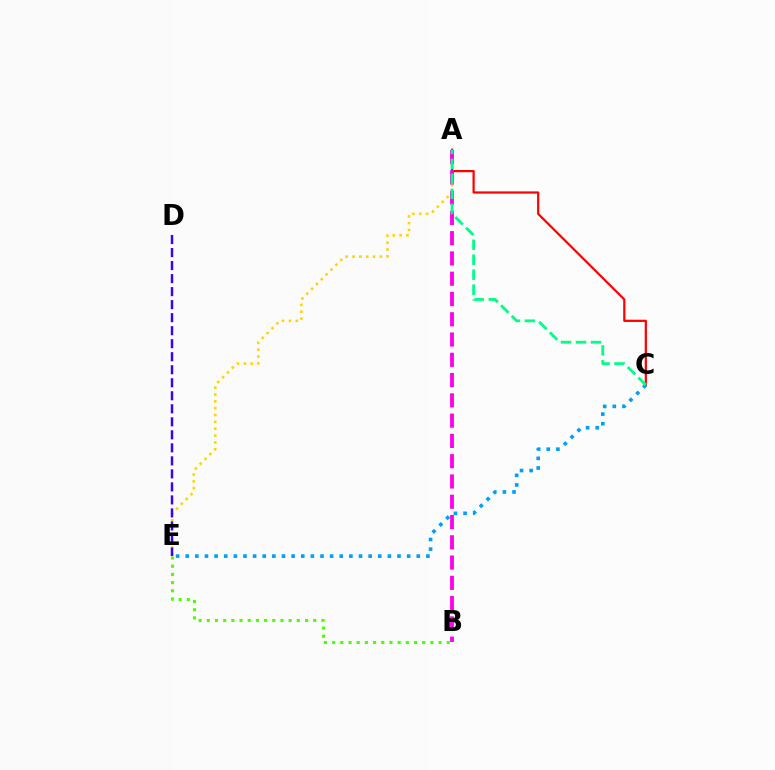{('A', 'E'): [{'color': '#ffd500', 'line_style': 'dotted', 'thickness': 1.86}], ('B', 'E'): [{'color': '#4fff00', 'line_style': 'dotted', 'thickness': 2.22}], ('D', 'E'): [{'color': '#3700ff', 'line_style': 'dashed', 'thickness': 1.77}], ('A', 'C'): [{'color': '#ff0000', 'line_style': 'solid', 'thickness': 1.6}, {'color': '#00ff86', 'line_style': 'dashed', 'thickness': 2.03}], ('A', 'B'): [{'color': '#ff00ed', 'line_style': 'dashed', 'thickness': 2.75}], ('C', 'E'): [{'color': '#009eff', 'line_style': 'dotted', 'thickness': 2.62}]}